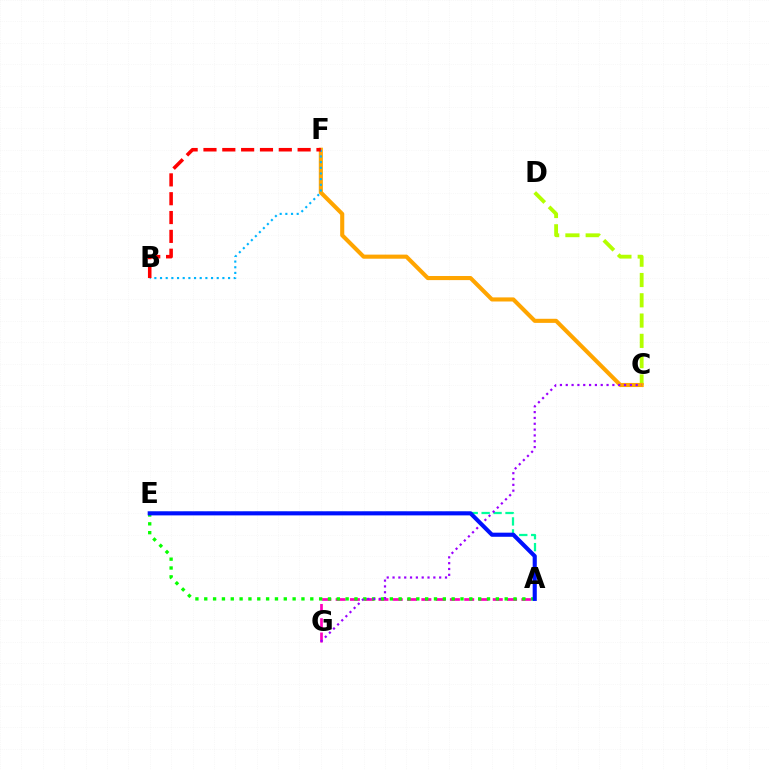{('C', 'D'): [{'color': '#b3ff00', 'line_style': 'dashed', 'thickness': 2.76}], ('A', 'E'): [{'color': '#00ff9d', 'line_style': 'dashed', 'thickness': 1.62}, {'color': '#08ff00', 'line_style': 'dotted', 'thickness': 2.4}, {'color': '#0010ff', 'line_style': 'solid', 'thickness': 2.96}], ('C', 'F'): [{'color': '#ffa500', 'line_style': 'solid', 'thickness': 2.95}], ('A', 'G'): [{'color': '#ff00bd', 'line_style': 'dashed', 'thickness': 1.94}], ('B', 'F'): [{'color': '#00b5ff', 'line_style': 'dotted', 'thickness': 1.54}, {'color': '#ff0000', 'line_style': 'dashed', 'thickness': 2.56}], ('C', 'G'): [{'color': '#9b00ff', 'line_style': 'dotted', 'thickness': 1.58}]}